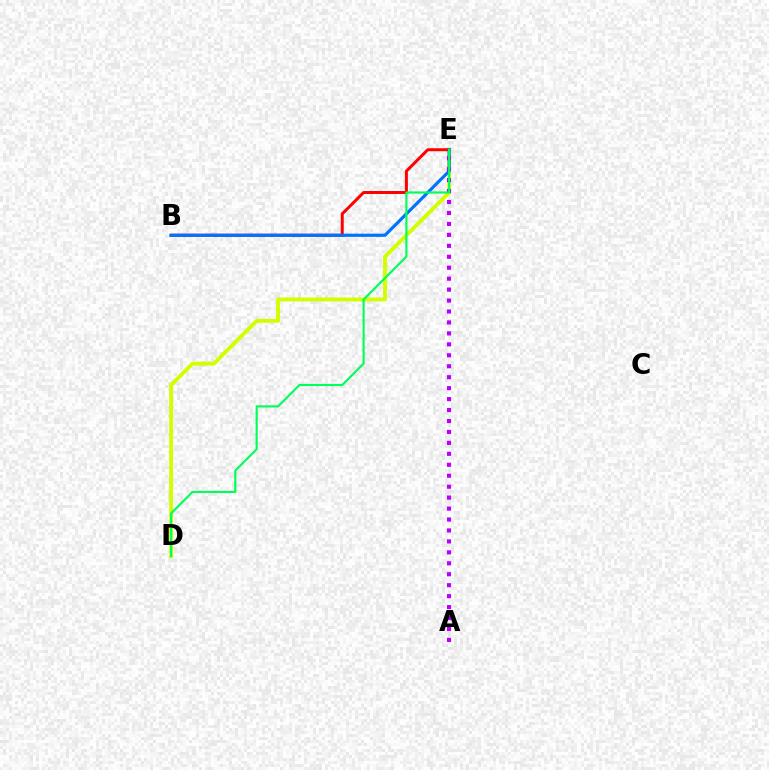{('D', 'E'): [{'color': '#d1ff00', 'line_style': 'solid', 'thickness': 2.8}, {'color': '#00ff5c', 'line_style': 'solid', 'thickness': 1.54}], ('B', 'E'): [{'color': '#ff0000', 'line_style': 'solid', 'thickness': 2.15}, {'color': '#0074ff', 'line_style': 'solid', 'thickness': 2.29}], ('A', 'E'): [{'color': '#b900ff', 'line_style': 'dotted', 'thickness': 2.97}]}